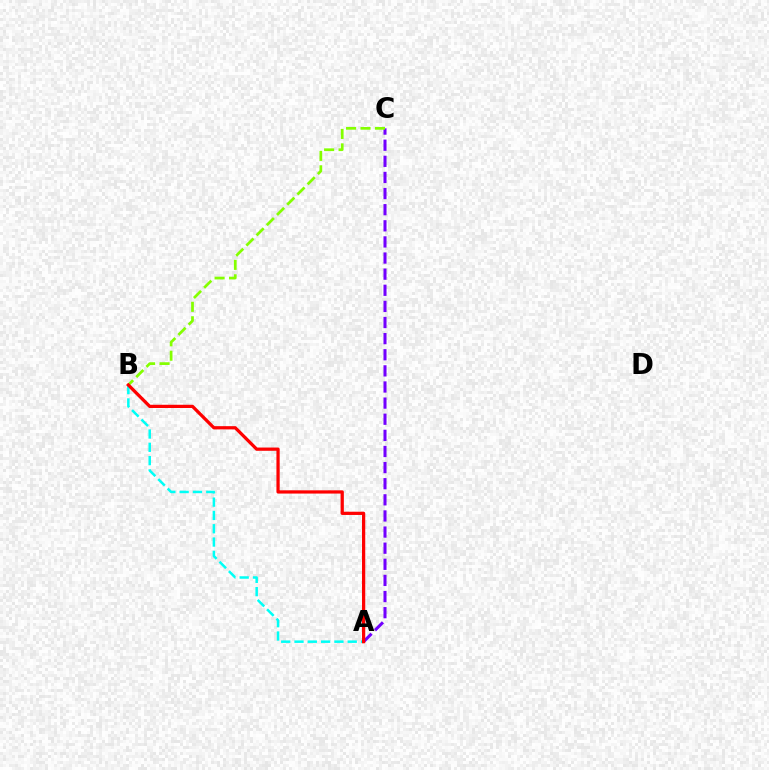{('A', 'C'): [{'color': '#7200ff', 'line_style': 'dashed', 'thickness': 2.19}], ('A', 'B'): [{'color': '#00fff6', 'line_style': 'dashed', 'thickness': 1.81}, {'color': '#ff0000', 'line_style': 'solid', 'thickness': 2.34}], ('B', 'C'): [{'color': '#84ff00', 'line_style': 'dashed', 'thickness': 1.96}]}